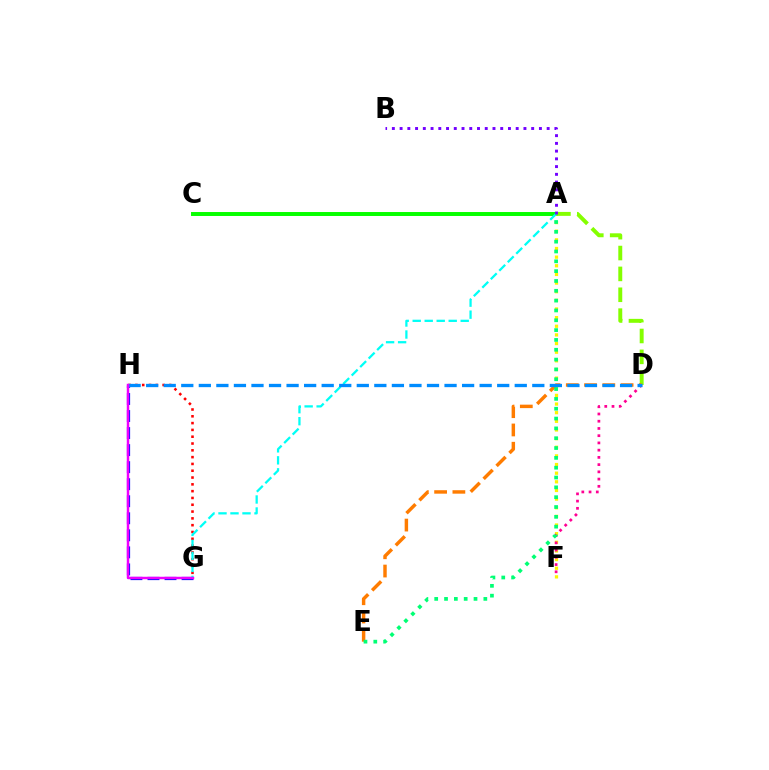{('A', 'C'): [{'color': '#08ff00', 'line_style': 'solid', 'thickness': 2.85}], ('A', 'F'): [{'color': '#fcf500', 'line_style': 'dotted', 'thickness': 2.35}], ('G', 'H'): [{'color': '#ff0000', 'line_style': 'dotted', 'thickness': 1.85}, {'color': '#0010ff', 'line_style': 'dashed', 'thickness': 2.31}, {'color': '#ee00ff', 'line_style': 'solid', 'thickness': 1.78}], ('A', 'D'): [{'color': '#84ff00', 'line_style': 'dashed', 'thickness': 2.83}], ('A', 'G'): [{'color': '#00fff6', 'line_style': 'dashed', 'thickness': 1.63}], ('A', 'B'): [{'color': '#7200ff', 'line_style': 'dotted', 'thickness': 2.1}], ('D', 'F'): [{'color': '#ff0094', 'line_style': 'dotted', 'thickness': 1.97}], ('D', 'E'): [{'color': '#ff7c00', 'line_style': 'dashed', 'thickness': 2.48}], ('A', 'E'): [{'color': '#00ff74', 'line_style': 'dotted', 'thickness': 2.67}], ('D', 'H'): [{'color': '#008cff', 'line_style': 'dashed', 'thickness': 2.38}]}